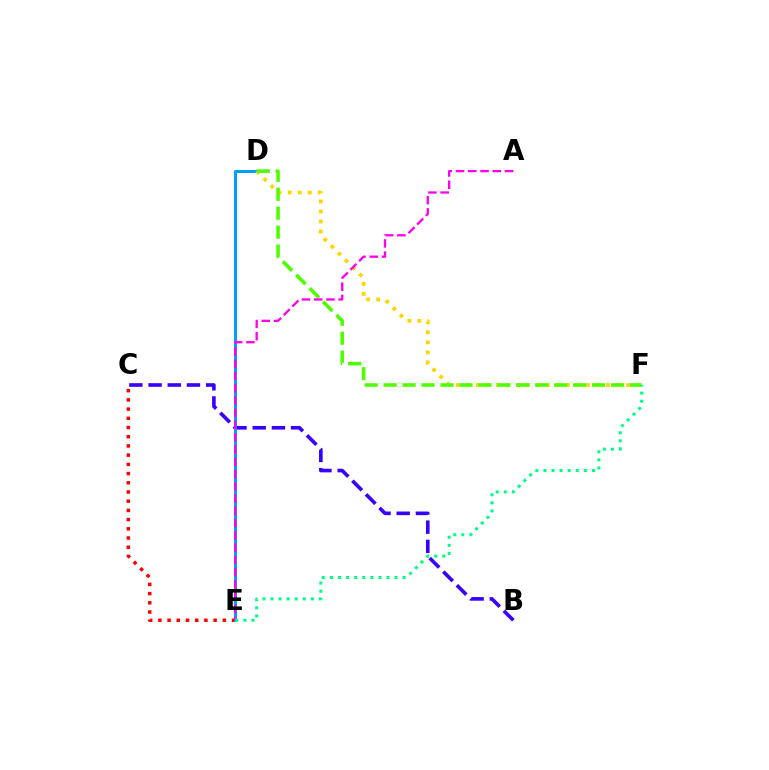{('B', 'C'): [{'color': '#3700ff', 'line_style': 'dashed', 'thickness': 2.61}], ('C', 'E'): [{'color': '#ff0000', 'line_style': 'dotted', 'thickness': 2.5}], ('D', 'E'): [{'color': '#009eff', 'line_style': 'solid', 'thickness': 2.14}], ('D', 'F'): [{'color': '#ffd500', 'line_style': 'dotted', 'thickness': 2.72}, {'color': '#4fff00', 'line_style': 'dashed', 'thickness': 2.57}], ('A', 'E'): [{'color': '#ff00ed', 'line_style': 'dashed', 'thickness': 1.66}], ('E', 'F'): [{'color': '#00ff86', 'line_style': 'dotted', 'thickness': 2.2}]}